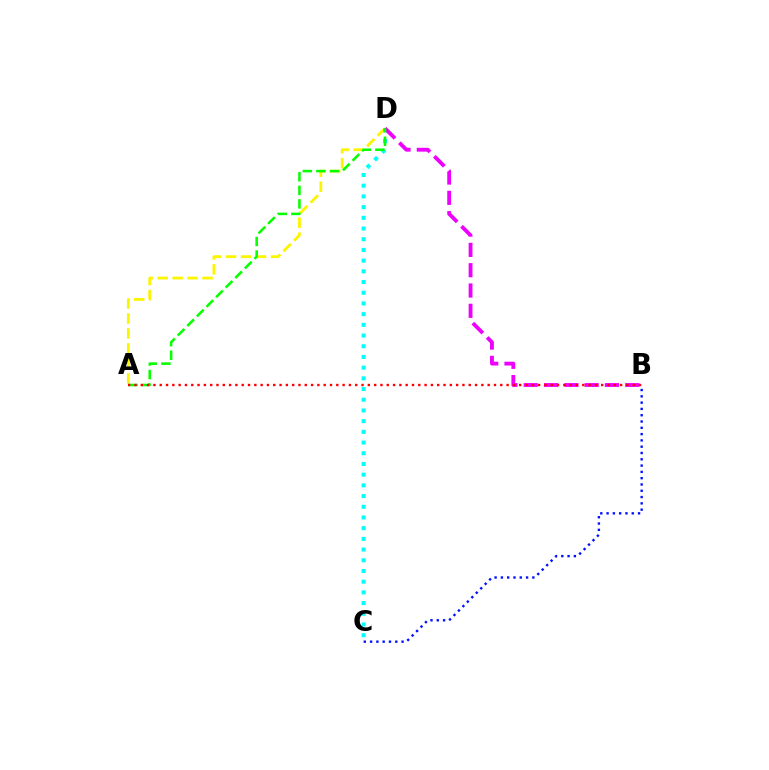{('B', 'C'): [{'color': '#0010ff', 'line_style': 'dotted', 'thickness': 1.71}], ('A', 'D'): [{'color': '#fcf500', 'line_style': 'dashed', 'thickness': 2.03}, {'color': '#08ff00', 'line_style': 'dashed', 'thickness': 1.84}], ('C', 'D'): [{'color': '#00fff6', 'line_style': 'dotted', 'thickness': 2.91}], ('B', 'D'): [{'color': '#ee00ff', 'line_style': 'dashed', 'thickness': 2.76}], ('A', 'B'): [{'color': '#ff0000', 'line_style': 'dotted', 'thickness': 1.71}]}